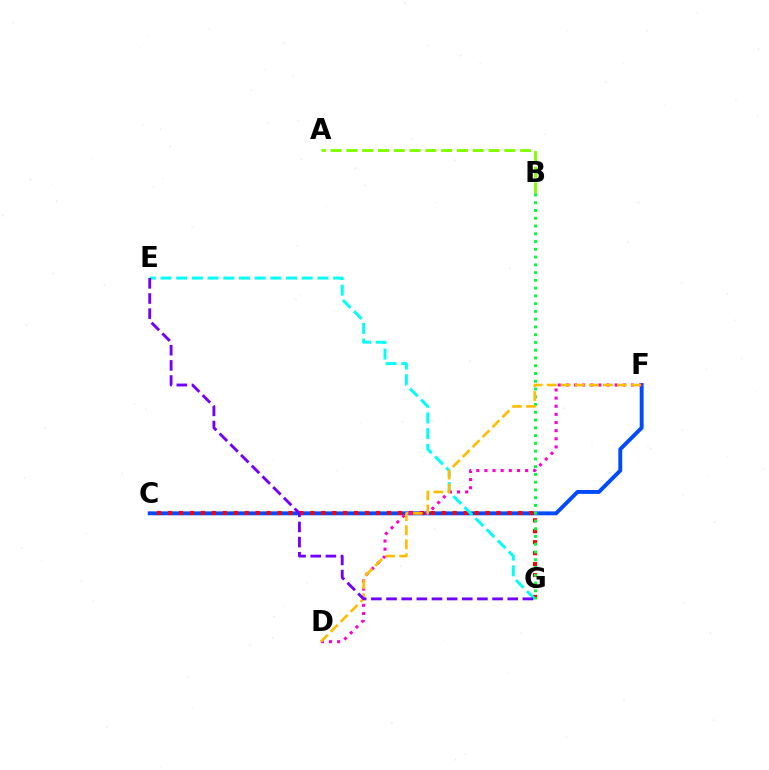{('A', 'B'): [{'color': '#84ff00', 'line_style': 'dashed', 'thickness': 2.15}], ('C', 'F'): [{'color': '#004bff', 'line_style': 'solid', 'thickness': 2.81}], ('C', 'G'): [{'color': '#ff0000', 'line_style': 'dotted', 'thickness': 2.97}], ('E', 'G'): [{'color': '#00fff6', 'line_style': 'dashed', 'thickness': 2.13}, {'color': '#7200ff', 'line_style': 'dashed', 'thickness': 2.06}], ('D', 'F'): [{'color': '#ff00cf', 'line_style': 'dotted', 'thickness': 2.21}, {'color': '#ffbd00', 'line_style': 'dashed', 'thickness': 1.91}], ('B', 'G'): [{'color': '#00ff39', 'line_style': 'dotted', 'thickness': 2.11}]}